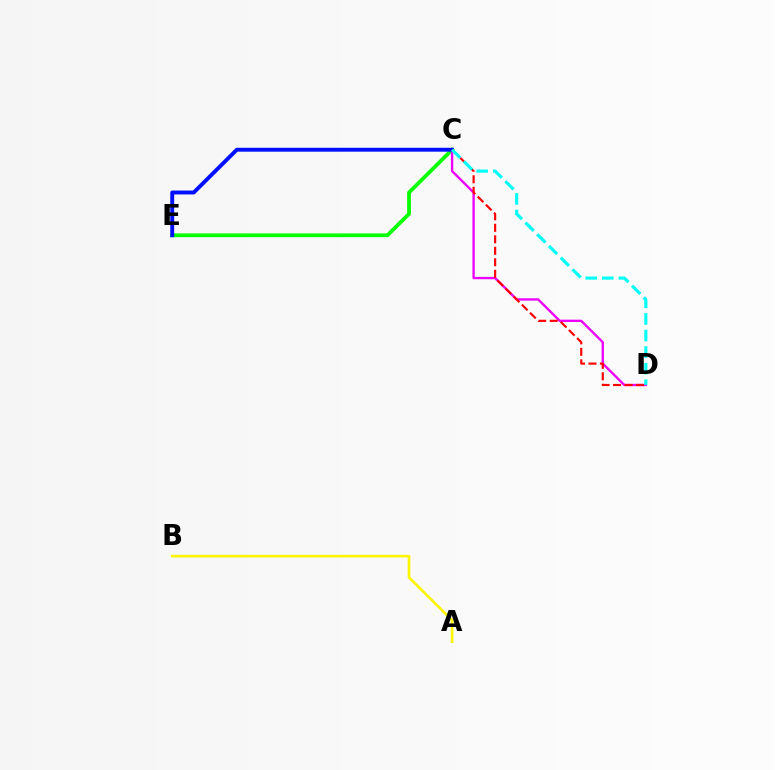{('C', 'E'): [{'color': '#08ff00', 'line_style': 'solid', 'thickness': 2.71}, {'color': '#0010ff', 'line_style': 'solid', 'thickness': 2.81}], ('C', 'D'): [{'color': '#ee00ff', 'line_style': 'solid', 'thickness': 1.68}, {'color': '#ff0000', 'line_style': 'dashed', 'thickness': 1.56}, {'color': '#00fff6', 'line_style': 'dashed', 'thickness': 2.25}], ('A', 'B'): [{'color': '#fcf500', 'line_style': 'solid', 'thickness': 1.89}]}